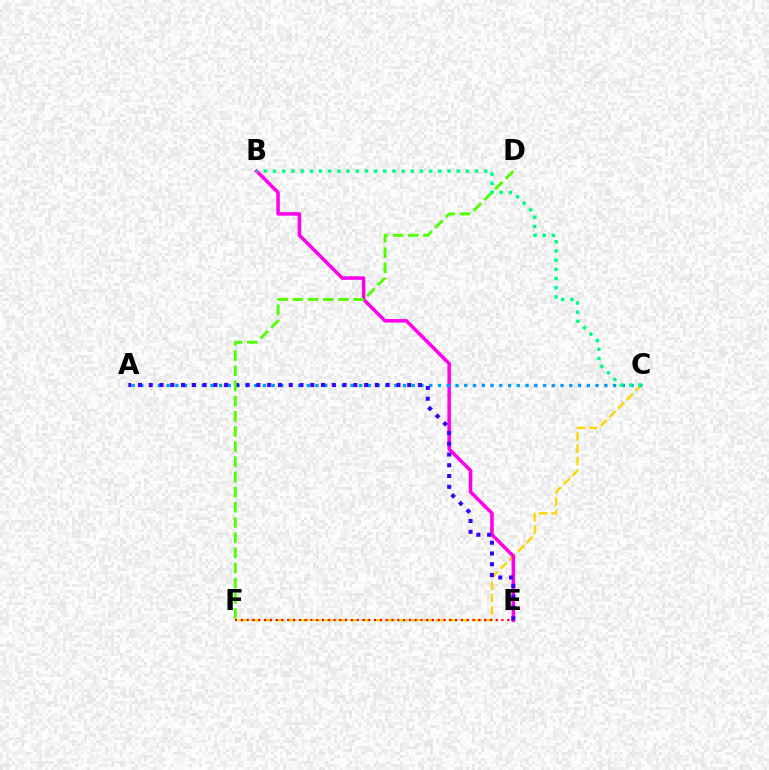{('C', 'F'): [{'color': '#ffd500', 'line_style': 'dashed', 'thickness': 1.67}], ('E', 'F'): [{'color': '#ff0000', 'line_style': 'dotted', 'thickness': 1.57}], ('B', 'E'): [{'color': '#ff00ed', 'line_style': 'solid', 'thickness': 2.54}], ('A', 'C'): [{'color': '#009eff', 'line_style': 'dotted', 'thickness': 2.38}], ('A', 'E'): [{'color': '#3700ff', 'line_style': 'dotted', 'thickness': 2.93}], ('D', 'F'): [{'color': '#4fff00', 'line_style': 'dashed', 'thickness': 2.06}], ('B', 'C'): [{'color': '#00ff86', 'line_style': 'dotted', 'thickness': 2.49}]}